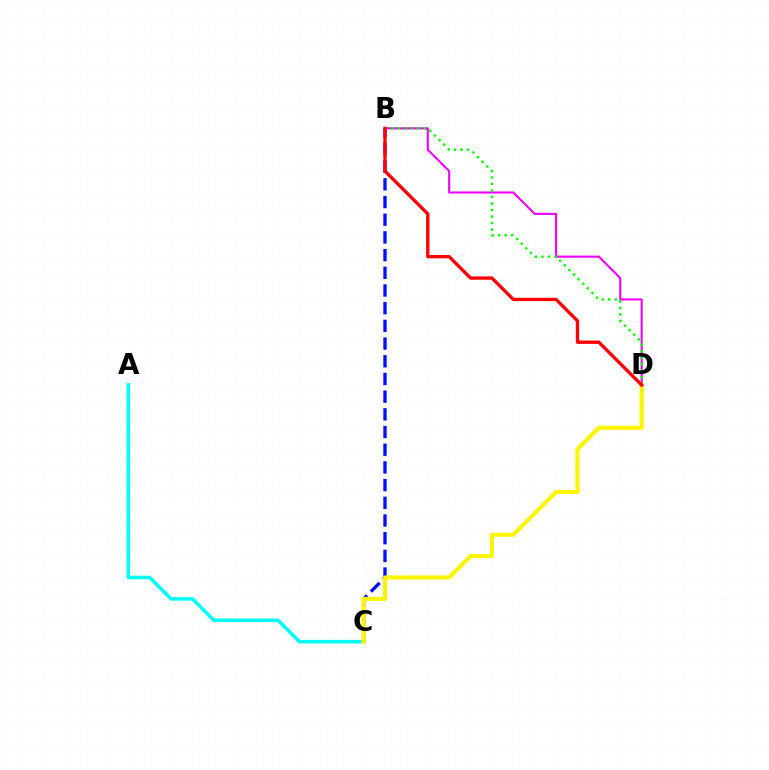{('B', 'C'): [{'color': '#0010ff', 'line_style': 'dashed', 'thickness': 2.4}], ('B', 'D'): [{'color': '#ee00ff', 'line_style': 'solid', 'thickness': 1.51}, {'color': '#08ff00', 'line_style': 'dotted', 'thickness': 1.77}, {'color': '#ff0000', 'line_style': 'solid', 'thickness': 2.4}], ('A', 'C'): [{'color': '#00fff6', 'line_style': 'solid', 'thickness': 2.56}], ('C', 'D'): [{'color': '#fcf500', 'line_style': 'solid', 'thickness': 2.99}]}